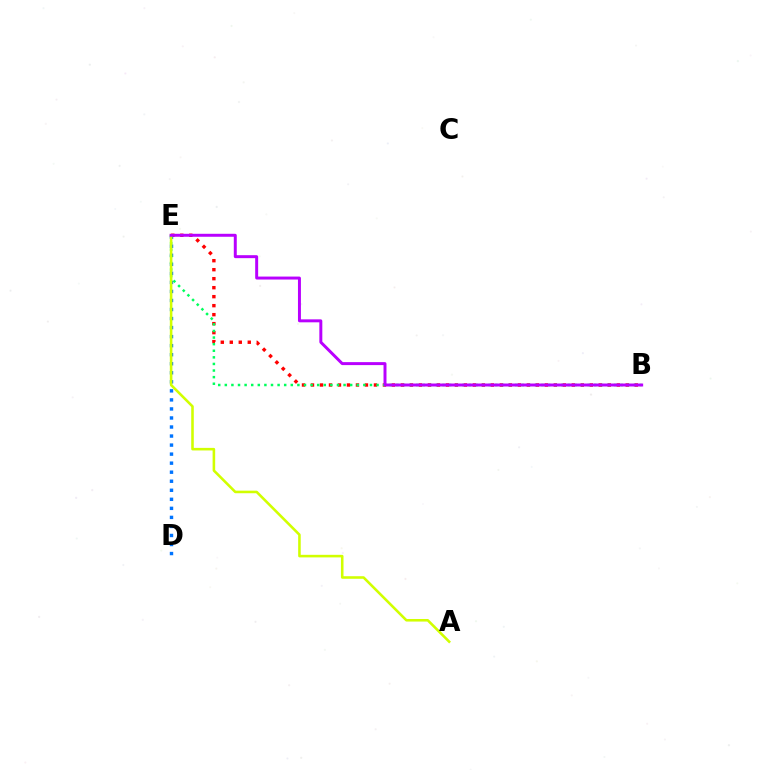{('B', 'E'): [{'color': '#ff0000', 'line_style': 'dotted', 'thickness': 2.44}, {'color': '#00ff5c', 'line_style': 'dotted', 'thickness': 1.79}, {'color': '#b900ff', 'line_style': 'solid', 'thickness': 2.14}], ('D', 'E'): [{'color': '#0074ff', 'line_style': 'dotted', 'thickness': 2.46}], ('A', 'E'): [{'color': '#d1ff00', 'line_style': 'solid', 'thickness': 1.85}]}